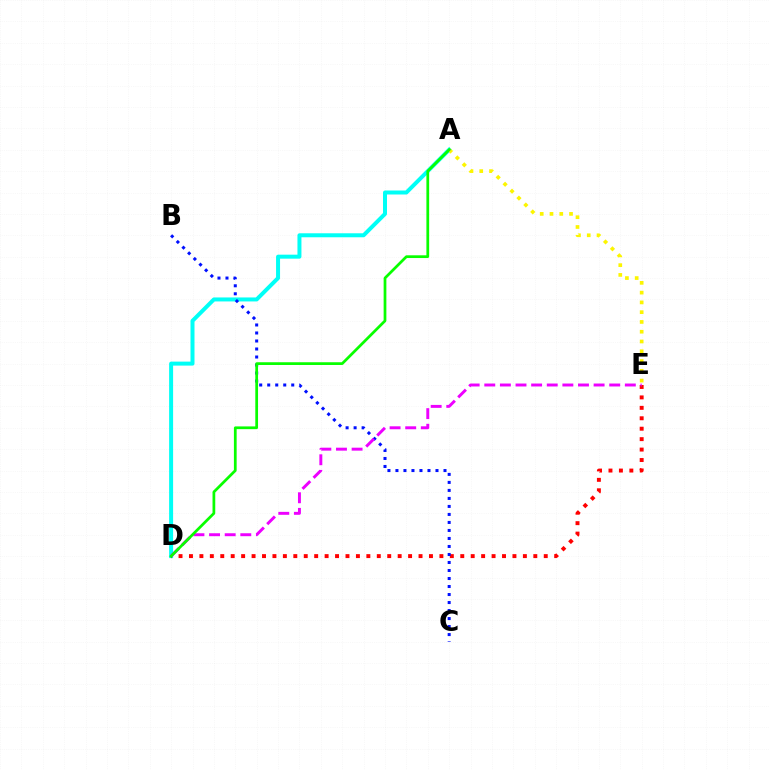{('A', 'D'): [{'color': '#00fff6', 'line_style': 'solid', 'thickness': 2.87}, {'color': '#08ff00', 'line_style': 'solid', 'thickness': 1.97}], ('D', 'E'): [{'color': '#ff0000', 'line_style': 'dotted', 'thickness': 2.84}, {'color': '#ee00ff', 'line_style': 'dashed', 'thickness': 2.12}], ('B', 'C'): [{'color': '#0010ff', 'line_style': 'dotted', 'thickness': 2.18}], ('A', 'E'): [{'color': '#fcf500', 'line_style': 'dotted', 'thickness': 2.66}]}